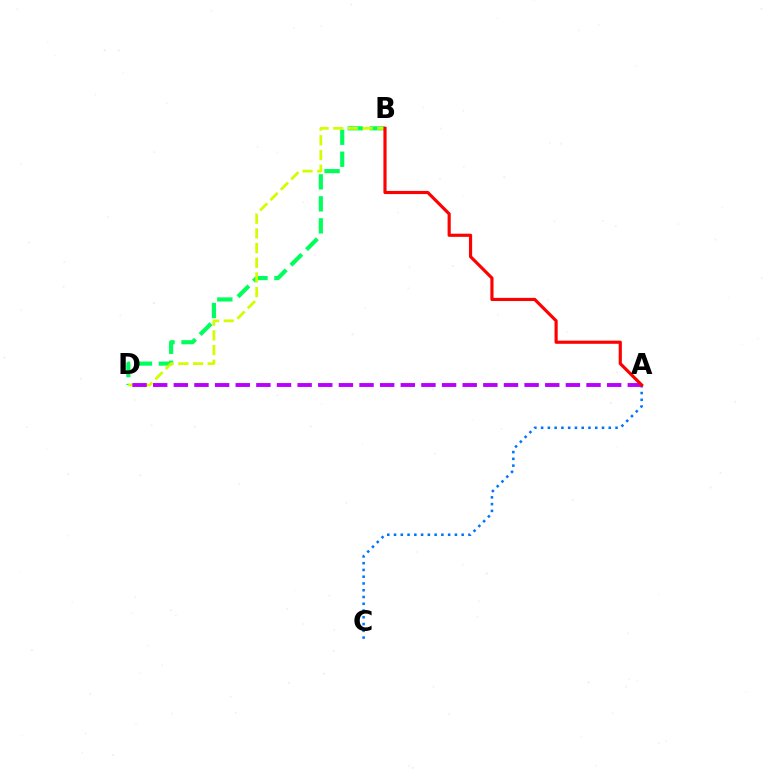{('B', 'D'): [{'color': '#00ff5c', 'line_style': 'dashed', 'thickness': 2.99}, {'color': '#d1ff00', 'line_style': 'dashed', 'thickness': 2.0}], ('A', 'C'): [{'color': '#0074ff', 'line_style': 'dotted', 'thickness': 1.84}], ('A', 'D'): [{'color': '#b900ff', 'line_style': 'dashed', 'thickness': 2.8}], ('A', 'B'): [{'color': '#ff0000', 'line_style': 'solid', 'thickness': 2.27}]}